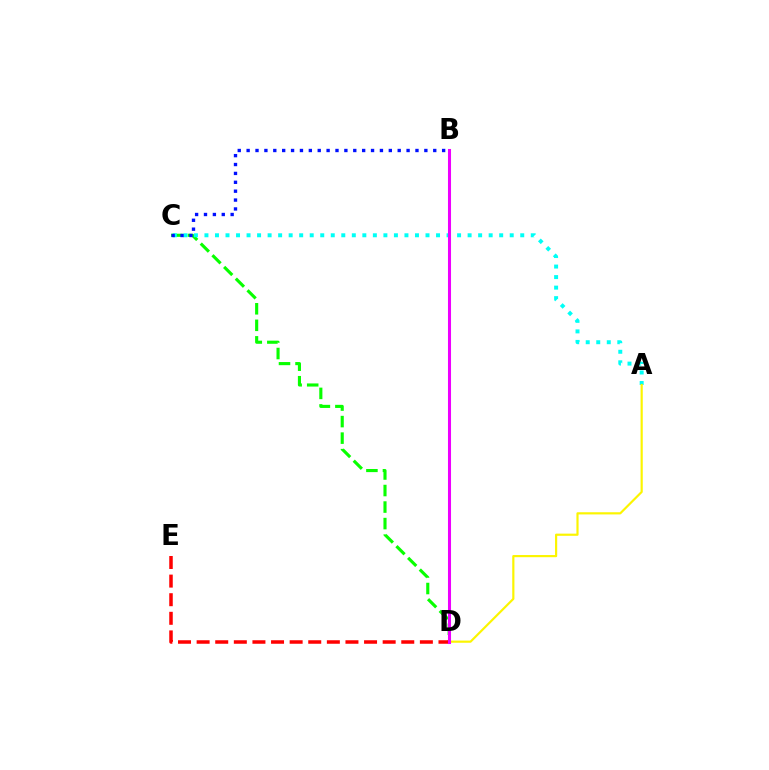{('C', 'D'): [{'color': '#08ff00', 'line_style': 'dashed', 'thickness': 2.25}], ('A', 'C'): [{'color': '#00fff6', 'line_style': 'dotted', 'thickness': 2.86}], ('D', 'E'): [{'color': '#ff0000', 'line_style': 'dashed', 'thickness': 2.53}], ('A', 'D'): [{'color': '#fcf500', 'line_style': 'solid', 'thickness': 1.57}], ('B', 'C'): [{'color': '#0010ff', 'line_style': 'dotted', 'thickness': 2.41}], ('B', 'D'): [{'color': '#ee00ff', 'line_style': 'solid', 'thickness': 2.2}]}